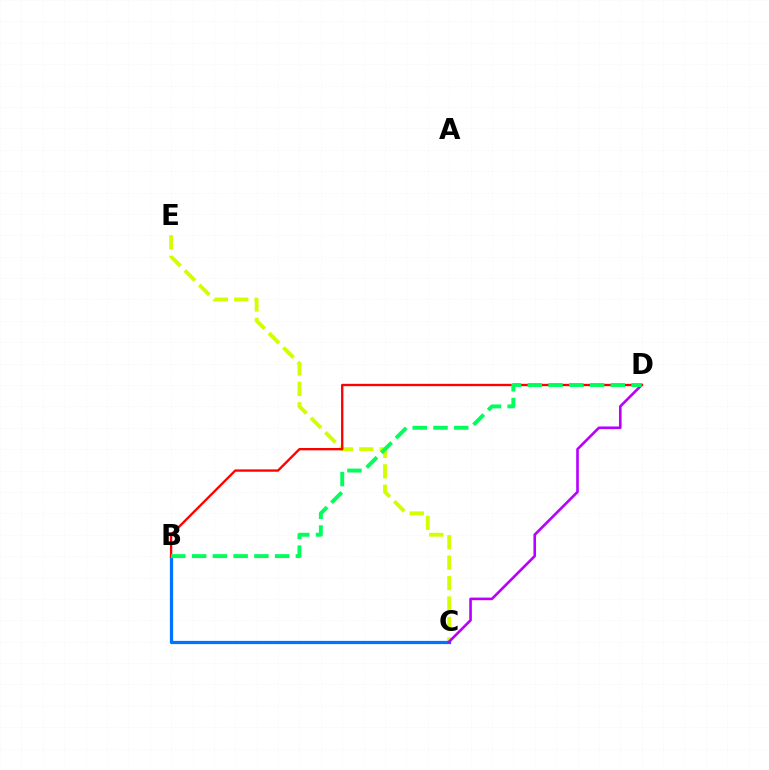{('C', 'E'): [{'color': '#d1ff00', 'line_style': 'dashed', 'thickness': 2.77}], ('B', 'C'): [{'color': '#0074ff', 'line_style': 'solid', 'thickness': 2.33}], ('C', 'D'): [{'color': '#b900ff', 'line_style': 'solid', 'thickness': 1.89}], ('B', 'D'): [{'color': '#ff0000', 'line_style': 'solid', 'thickness': 1.68}, {'color': '#00ff5c', 'line_style': 'dashed', 'thickness': 2.82}]}